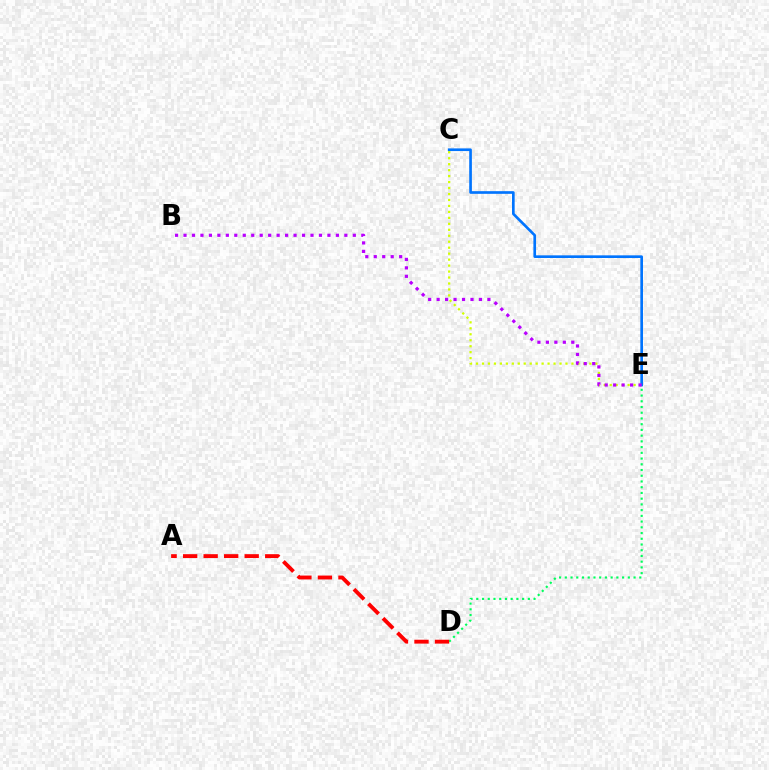{('D', 'E'): [{'color': '#00ff5c', 'line_style': 'dotted', 'thickness': 1.56}], ('C', 'E'): [{'color': '#d1ff00', 'line_style': 'dotted', 'thickness': 1.62}, {'color': '#0074ff', 'line_style': 'solid', 'thickness': 1.91}], ('B', 'E'): [{'color': '#b900ff', 'line_style': 'dotted', 'thickness': 2.3}], ('A', 'D'): [{'color': '#ff0000', 'line_style': 'dashed', 'thickness': 2.79}]}